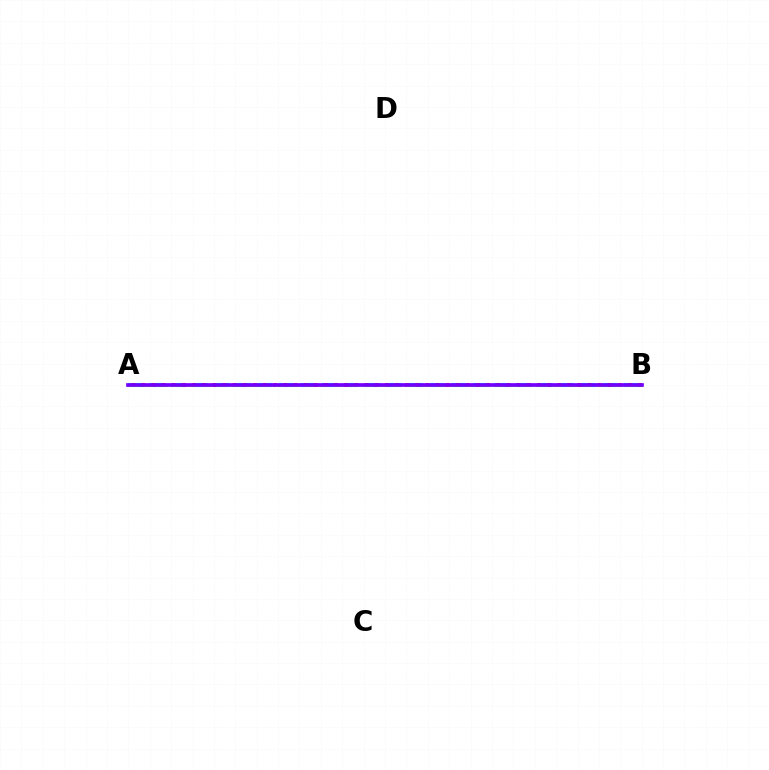{('A', 'B'): [{'color': '#00fff6', 'line_style': 'dashed', 'thickness': 2.93}, {'color': '#ff0000', 'line_style': 'dotted', 'thickness': 2.75}, {'color': '#84ff00', 'line_style': 'dashed', 'thickness': 1.99}, {'color': '#7200ff', 'line_style': 'solid', 'thickness': 2.65}]}